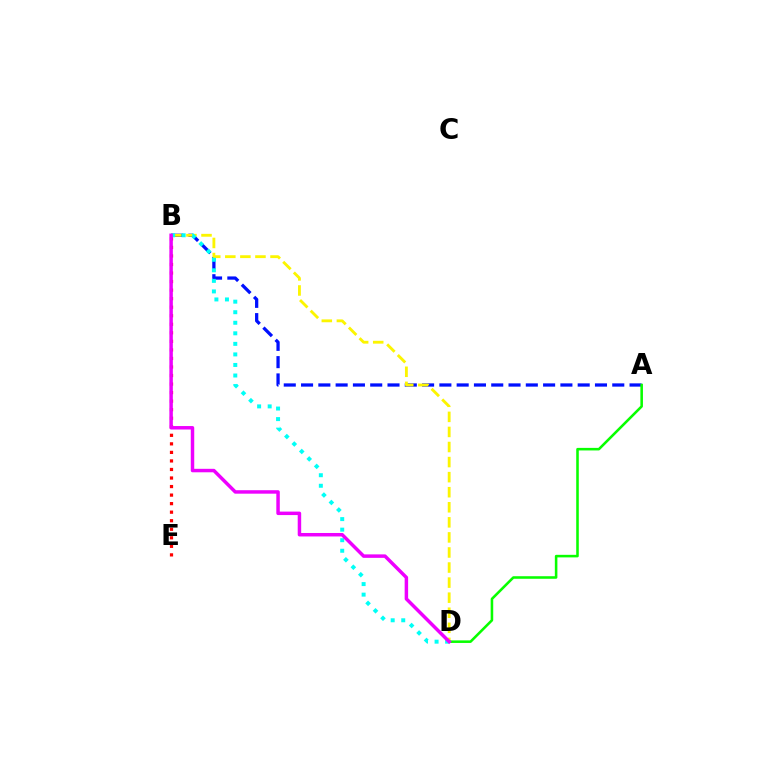{('A', 'B'): [{'color': '#0010ff', 'line_style': 'dashed', 'thickness': 2.35}], ('B', 'E'): [{'color': '#ff0000', 'line_style': 'dotted', 'thickness': 2.32}], ('B', 'D'): [{'color': '#fcf500', 'line_style': 'dashed', 'thickness': 2.05}, {'color': '#00fff6', 'line_style': 'dotted', 'thickness': 2.87}, {'color': '#ee00ff', 'line_style': 'solid', 'thickness': 2.5}], ('A', 'D'): [{'color': '#08ff00', 'line_style': 'solid', 'thickness': 1.84}]}